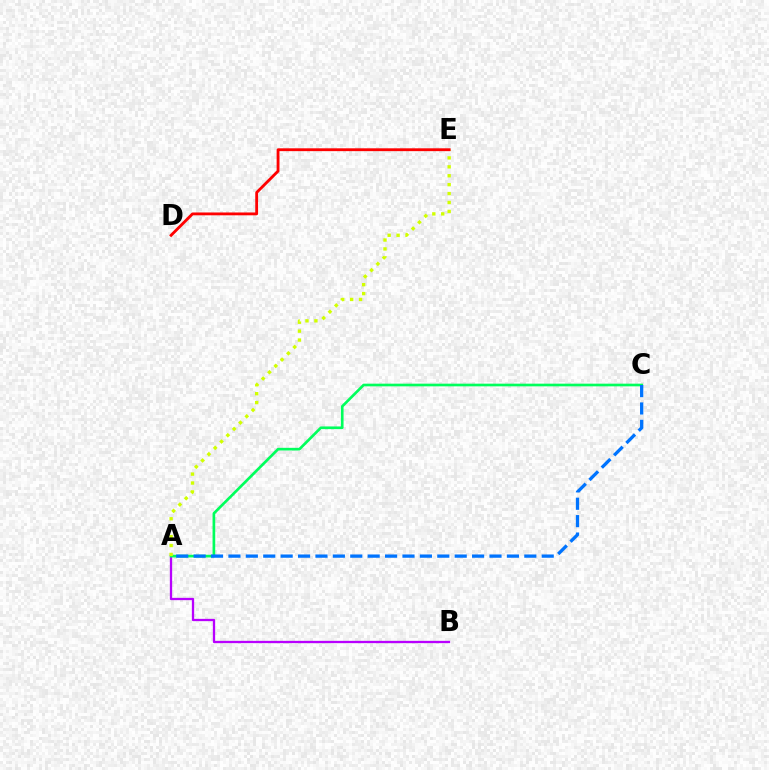{('A', 'B'): [{'color': '#b900ff', 'line_style': 'solid', 'thickness': 1.66}], ('A', 'C'): [{'color': '#00ff5c', 'line_style': 'solid', 'thickness': 1.93}, {'color': '#0074ff', 'line_style': 'dashed', 'thickness': 2.36}], ('A', 'E'): [{'color': '#d1ff00', 'line_style': 'dotted', 'thickness': 2.42}], ('D', 'E'): [{'color': '#ff0000', 'line_style': 'solid', 'thickness': 2.04}]}